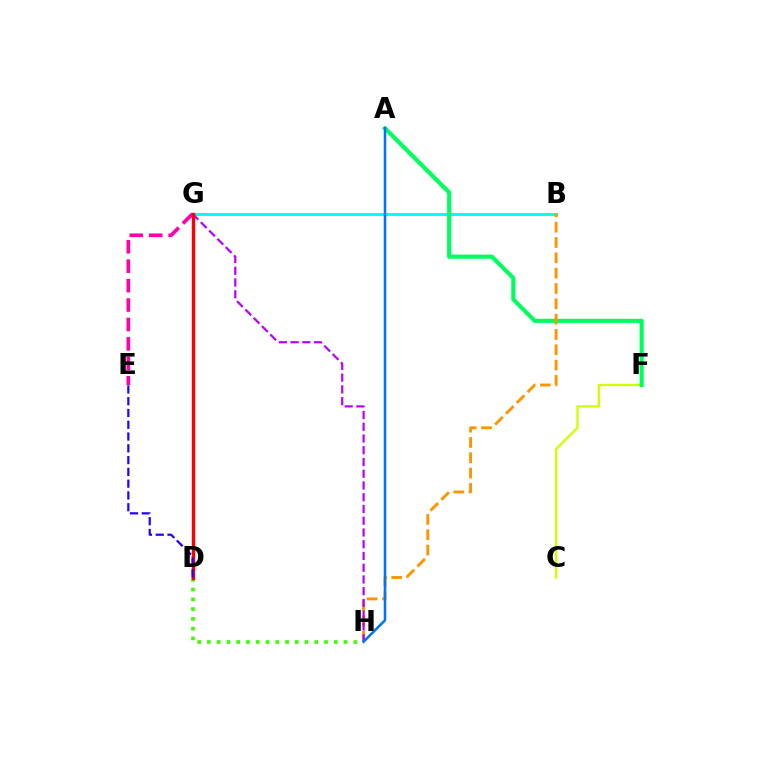{('C', 'F'): [{'color': '#d1ff00', 'line_style': 'solid', 'thickness': 1.68}], ('D', 'H'): [{'color': '#3dff00', 'line_style': 'dotted', 'thickness': 2.65}], ('B', 'G'): [{'color': '#00fff6', 'line_style': 'solid', 'thickness': 2.13}], ('E', 'G'): [{'color': '#ff00ac', 'line_style': 'dashed', 'thickness': 2.64}], ('A', 'F'): [{'color': '#00ff5c', 'line_style': 'solid', 'thickness': 2.97}], ('B', 'H'): [{'color': '#ff9400', 'line_style': 'dashed', 'thickness': 2.08}], ('G', 'H'): [{'color': '#b900ff', 'line_style': 'dashed', 'thickness': 1.6}], ('D', 'G'): [{'color': '#ff0000', 'line_style': 'solid', 'thickness': 2.42}], ('A', 'H'): [{'color': '#0074ff', 'line_style': 'solid', 'thickness': 1.83}], ('D', 'E'): [{'color': '#2500ff', 'line_style': 'dashed', 'thickness': 1.6}]}